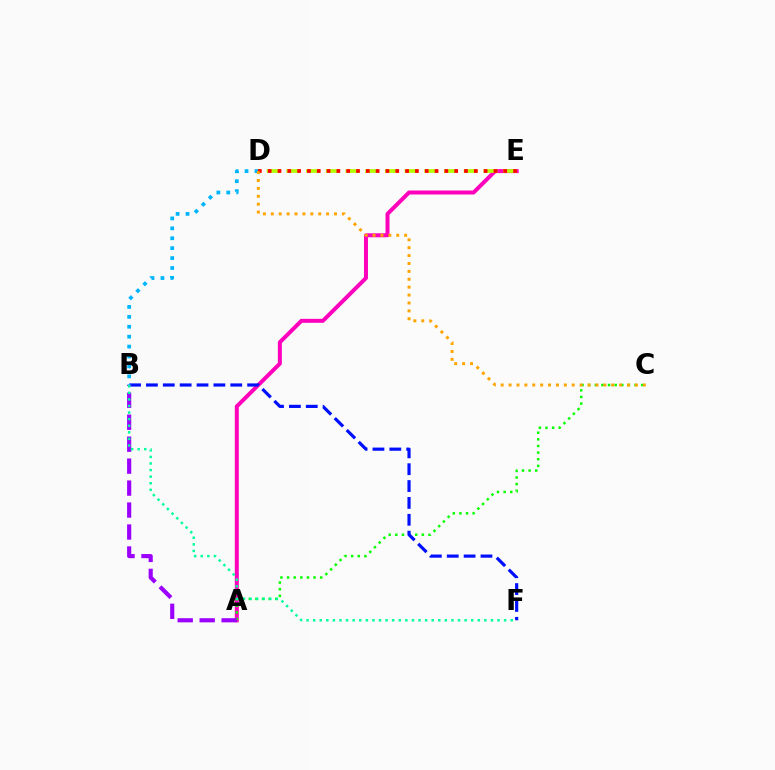{('A', 'E'): [{'color': '#ff00bd', 'line_style': 'solid', 'thickness': 2.87}], ('D', 'E'): [{'color': '#b3ff00', 'line_style': 'dashed', 'thickness': 2.68}, {'color': '#ff0000', 'line_style': 'dotted', 'thickness': 2.67}], ('A', 'C'): [{'color': '#08ff00', 'line_style': 'dotted', 'thickness': 1.8}], ('B', 'F'): [{'color': '#0010ff', 'line_style': 'dashed', 'thickness': 2.29}, {'color': '#00ff9d', 'line_style': 'dotted', 'thickness': 1.79}], ('B', 'D'): [{'color': '#00b5ff', 'line_style': 'dotted', 'thickness': 2.69}], ('A', 'B'): [{'color': '#9b00ff', 'line_style': 'dashed', 'thickness': 2.98}], ('C', 'D'): [{'color': '#ffa500', 'line_style': 'dotted', 'thickness': 2.15}]}